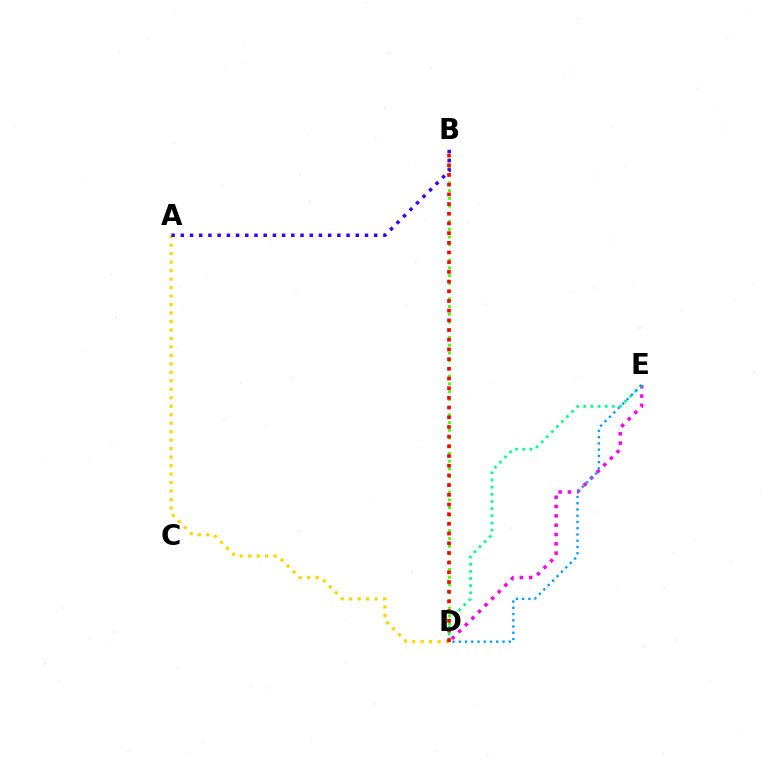{('D', 'E'): [{'color': '#ff00ed', 'line_style': 'dotted', 'thickness': 2.53}, {'color': '#00ff86', 'line_style': 'dotted', 'thickness': 1.94}, {'color': '#009eff', 'line_style': 'dotted', 'thickness': 1.7}], ('A', 'D'): [{'color': '#ffd500', 'line_style': 'dotted', 'thickness': 2.3}], ('B', 'D'): [{'color': '#4fff00', 'line_style': 'dotted', 'thickness': 2.1}, {'color': '#ff0000', 'line_style': 'dotted', 'thickness': 2.63}], ('A', 'B'): [{'color': '#3700ff', 'line_style': 'dotted', 'thickness': 2.5}]}